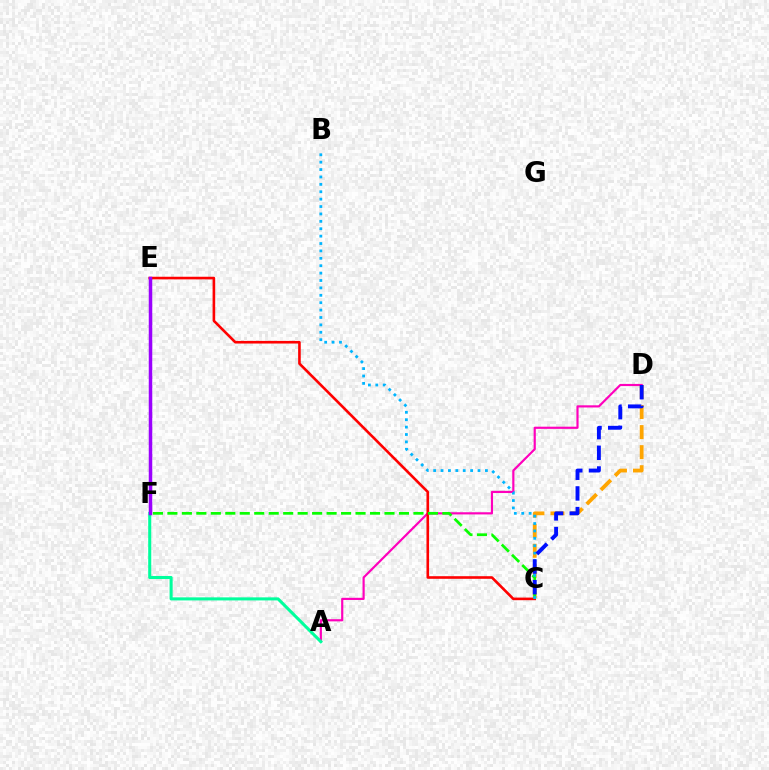{('A', 'D'): [{'color': '#ff00bd', 'line_style': 'solid', 'thickness': 1.57}], ('C', 'D'): [{'color': '#ffa500', 'line_style': 'dashed', 'thickness': 2.72}, {'color': '#0010ff', 'line_style': 'dashed', 'thickness': 2.81}], ('C', 'E'): [{'color': '#ff0000', 'line_style': 'solid', 'thickness': 1.88}], ('E', 'F'): [{'color': '#b3ff00', 'line_style': 'dotted', 'thickness': 1.92}, {'color': '#9b00ff', 'line_style': 'solid', 'thickness': 2.52}], ('C', 'F'): [{'color': '#08ff00', 'line_style': 'dashed', 'thickness': 1.97}], ('A', 'F'): [{'color': '#00ff9d', 'line_style': 'solid', 'thickness': 2.2}], ('B', 'C'): [{'color': '#00b5ff', 'line_style': 'dotted', 'thickness': 2.01}]}